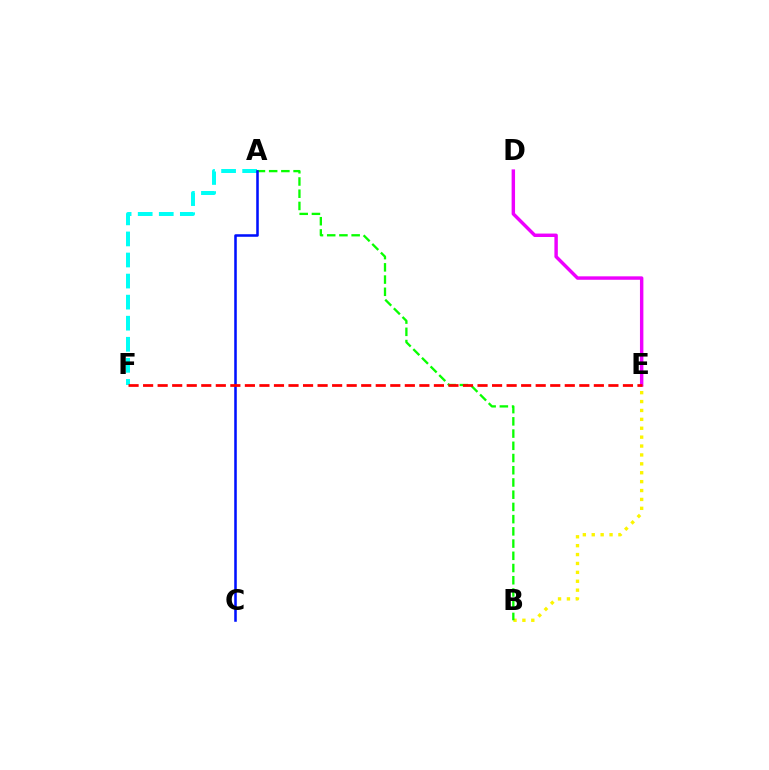{('A', 'F'): [{'color': '#00fff6', 'line_style': 'dashed', 'thickness': 2.86}], ('B', 'E'): [{'color': '#fcf500', 'line_style': 'dotted', 'thickness': 2.42}], ('A', 'B'): [{'color': '#08ff00', 'line_style': 'dashed', 'thickness': 1.66}], ('A', 'C'): [{'color': '#0010ff', 'line_style': 'solid', 'thickness': 1.84}], ('D', 'E'): [{'color': '#ee00ff', 'line_style': 'solid', 'thickness': 2.47}], ('E', 'F'): [{'color': '#ff0000', 'line_style': 'dashed', 'thickness': 1.98}]}